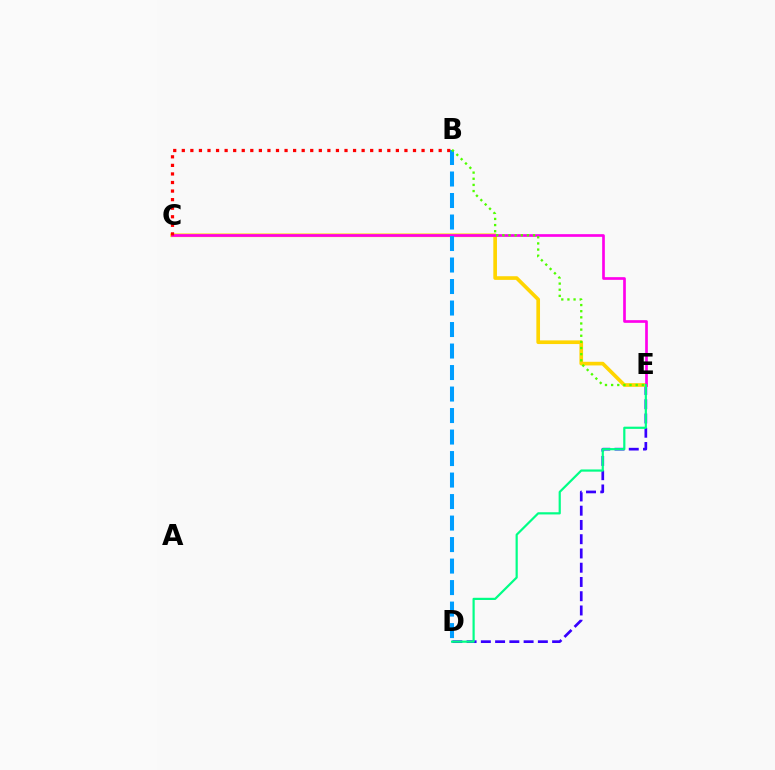{('D', 'E'): [{'color': '#3700ff', 'line_style': 'dashed', 'thickness': 1.94}, {'color': '#00ff86', 'line_style': 'solid', 'thickness': 1.58}], ('C', 'E'): [{'color': '#ffd500', 'line_style': 'solid', 'thickness': 2.64}, {'color': '#ff00ed', 'line_style': 'solid', 'thickness': 1.93}], ('B', 'C'): [{'color': '#ff0000', 'line_style': 'dotted', 'thickness': 2.33}], ('B', 'D'): [{'color': '#009eff', 'line_style': 'dashed', 'thickness': 2.92}], ('B', 'E'): [{'color': '#4fff00', 'line_style': 'dotted', 'thickness': 1.67}]}